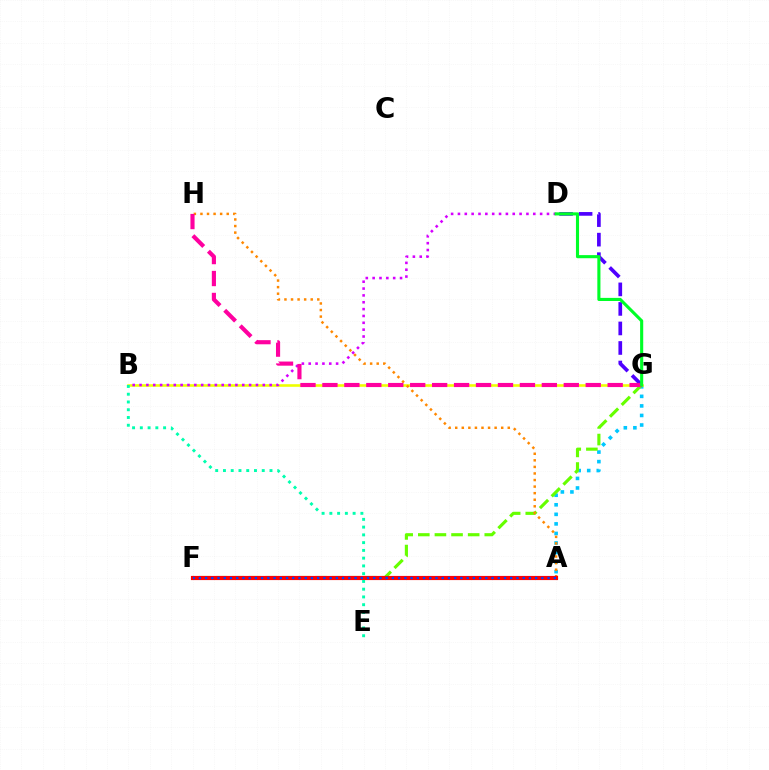{('A', 'G'): [{'color': '#00c7ff', 'line_style': 'dotted', 'thickness': 2.59}], ('B', 'G'): [{'color': '#eeff00', 'line_style': 'solid', 'thickness': 1.87}], ('D', 'G'): [{'color': '#4f00ff', 'line_style': 'dashed', 'thickness': 2.65}, {'color': '#00ff27', 'line_style': 'solid', 'thickness': 2.23}], ('B', 'D'): [{'color': '#d600ff', 'line_style': 'dotted', 'thickness': 1.86}], ('F', 'G'): [{'color': '#66ff00', 'line_style': 'dashed', 'thickness': 2.26}], ('A', 'H'): [{'color': '#ff8800', 'line_style': 'dotted', 'thickness': 1.78}], ('G', 'H'): [{'color': '#ff00a0', 'line_style': 'dashed', 'thickness': 2.98}], ('A', 'F'): [{'color': '#ff0000', 'line_style': 'solid', 'thickness': 2.99}, {'color': '#003fff', 'line_style': 'dotted', 'thickness': 1.69}], ('B', 'E'): [{'color': '#00ffaf', 'line_style': 'dotted', 'thickness': 2.11}]}